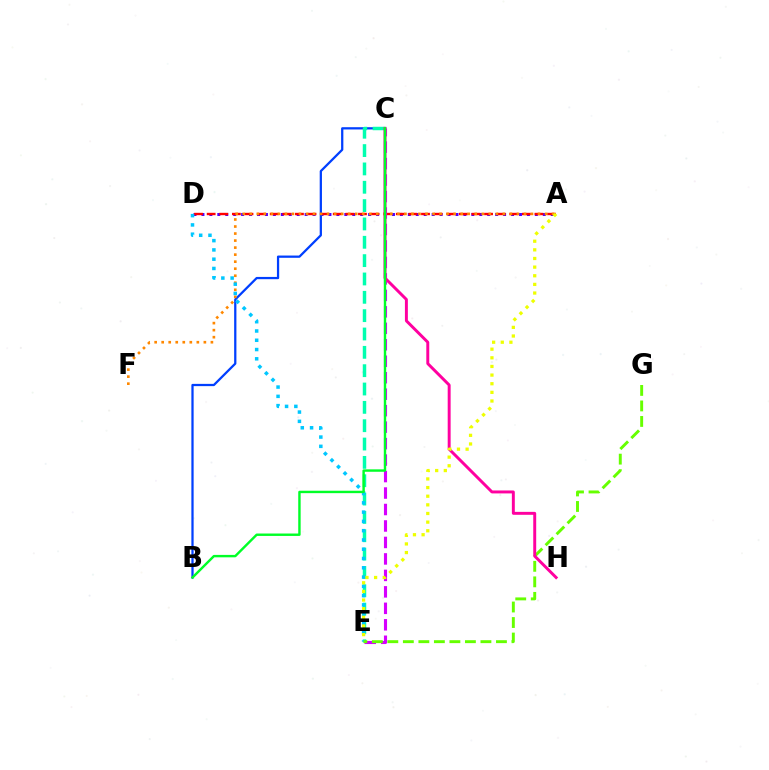{('A', 'D'): [{'color': '#4f00ff', 'line_style': 'dotted', 'thickness': 2.16}, {'color': '#ff0000', 'line_style': 'dashed', 'thickness': 1.71}], ('B', 'C'): [{'color': '#003fff', 'line_style': 'solid', 'thickness': 1.63}, {'color': '#00ff27', 'line_style': 'solid', 'thickness': 1.74}], ('C', 'E'): [{'color': '#00ffaf', 'line_style': 'dashed', 'thickness': 2.49}, {'color': '#d600ff', 'line_style': 'dashed', 'thickness': 2.24}], ('A', 'F'): [{'color': '#ff8800', 'line_style': 'dotted', 'thickness': 1.91}], ('D', 'E'): [{'color': '#00c7ff', 'line_style': 'dotted', 'thickness': 2.52}], ('E', 'G'): [{'color': '#66ff00', 'line_style': 'dashed', 'thickness': 2.11}], ('C', 'H'): [{'color': '#ff00a0', 'line_style': 'solid', 'thickness': 2.12}], ('A', 'E'): [{'color': '#eeff00', 'line_style': 'dotted', 'thickness': 2.35}]}